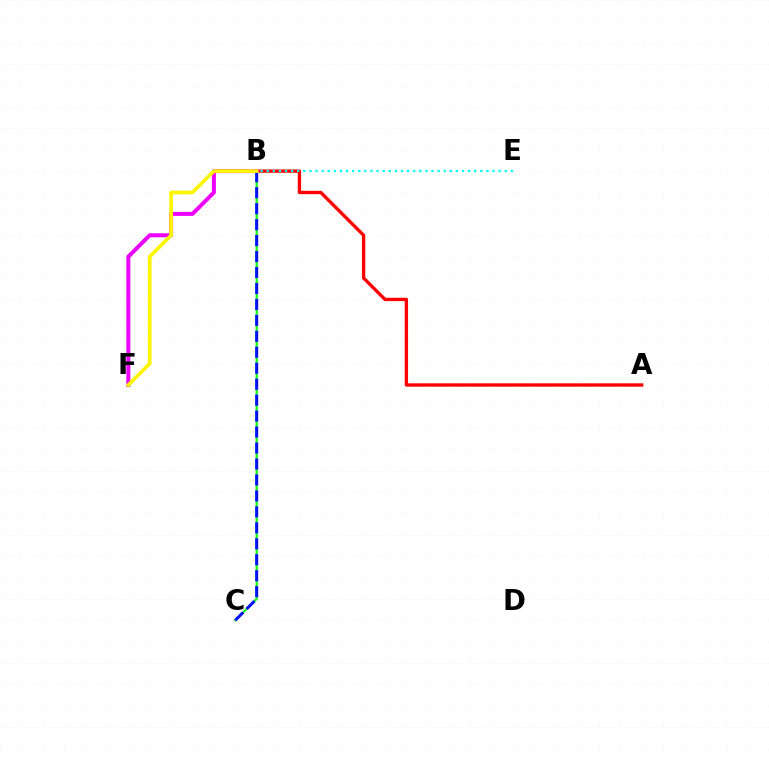{('A', 'B'): [{'color': '#ff0000', 'line_style': 'solid', 'thickness': 2.4}], ('B', 'F'): [{'color': '#ee00ff', 'line_style': 'solid', 'thickness': 2.87}, {'color': '#fcf500', 'line_style': 'solid', 'thickness': 2.65}], ('B', 'E'): [{'color': '#00fff6', 'line_style': 'dotted', 'thickness': 1.66}], ('B', 'C'): [{'color': '#08ff00', 'line_style': 'solid', 'thickness': 1.58}, {'color': '#0010ff', 'line_style': 'dashed', 'thickness': 2.17}]}